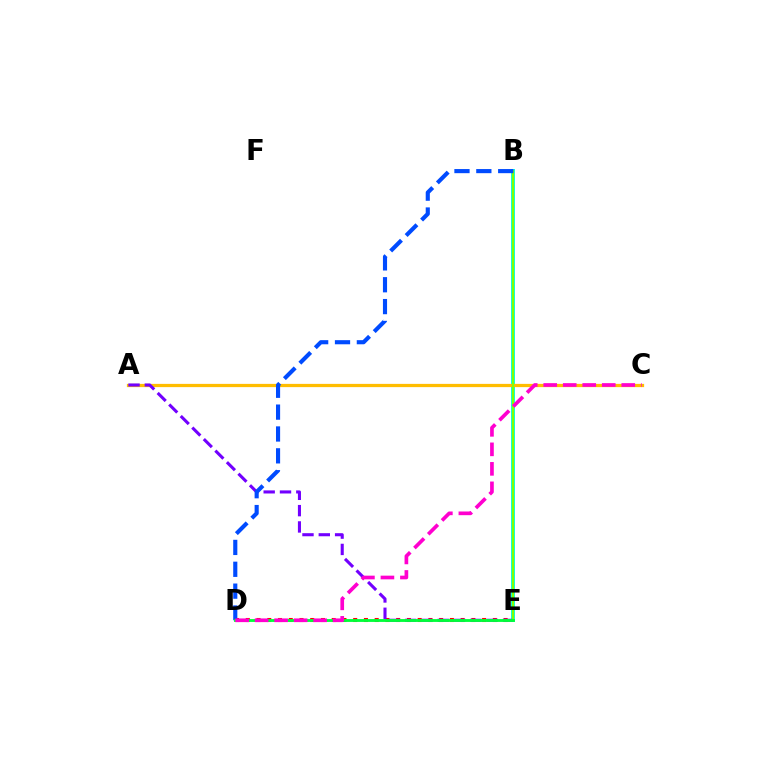{('D', 'E'): [{'color': '#ff0000', 'line_style': 'dotted', 'thickness': 2.92}, {'color': '#00ff39', 'line_style': 'solid', 'thickness': 2.05}], ('B', 'E'): [{'color': '#00fff6', 'line_style': 'solid', 'thickness': 2.88}, {'color': '#84ff00', 'line_style': 'solid', 'thickness': 1.67}], ('A', 'C'): [{'color': '#ffbd00', 'line_style': 'solid', 'thickness': 2.34}], ('A', 'E'): [{'color': '#7200ff', 'line_style': 'dashed', 'thickness': 2.22}], ('B', 'D'): [{'color': '#004bff', 'line_style': 'dashed', 'thickness': 2.97}], ('C', 'D'): [{'color': '#ff00cf', 'line_style': 'dashed', 'thickness': 2.65}]}